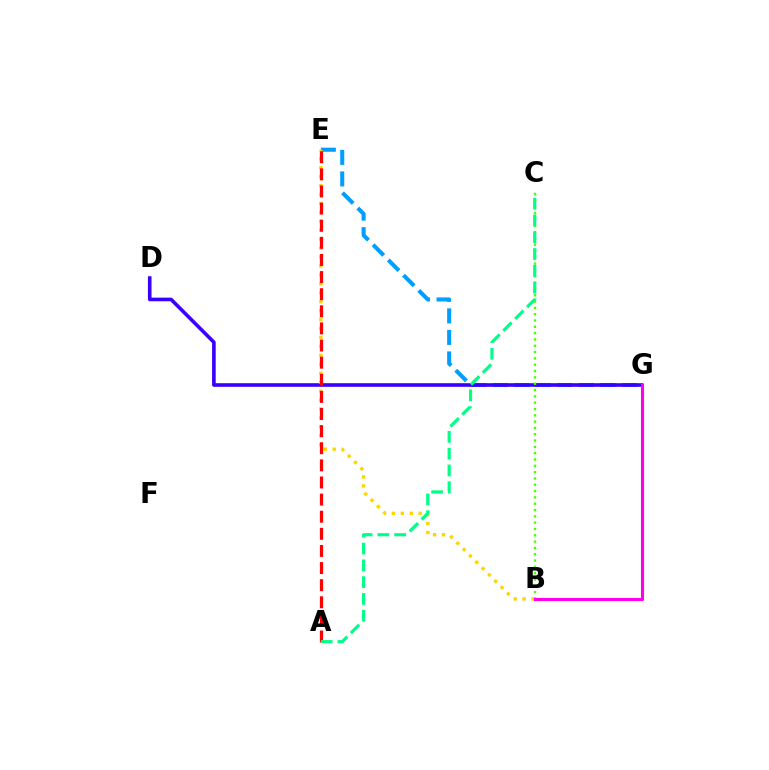{('E', 'G'): [{'color': '#009eff', 'line_style': 'dashed', 'thickness': 2.93}], ('D', 'G'): [{'color': '#3700ff', 'line_style': 'solid', 'thickness': 2.6}], ('B', 'E'): [{'color': '#ffd500', 'line_style': 'dotted', 'thickness': 2.43}], ('B', 'C'): [{'color': '#4fff00', 'line_style': 'dotted', 'thickness': 1.72}], ('B', 'G'): [{'color': '#ff00ed', 'line_style': 'solid', 'thickness': 2.23}], ('A', 'E'): [{'color': '#ff0000', 'line_style': 'dashed', 'thickness': 2.33}], ('A', 'C'): [{'color': '#00ff86', 'line_style': 'dashed', 'thickness': 2.28}]}